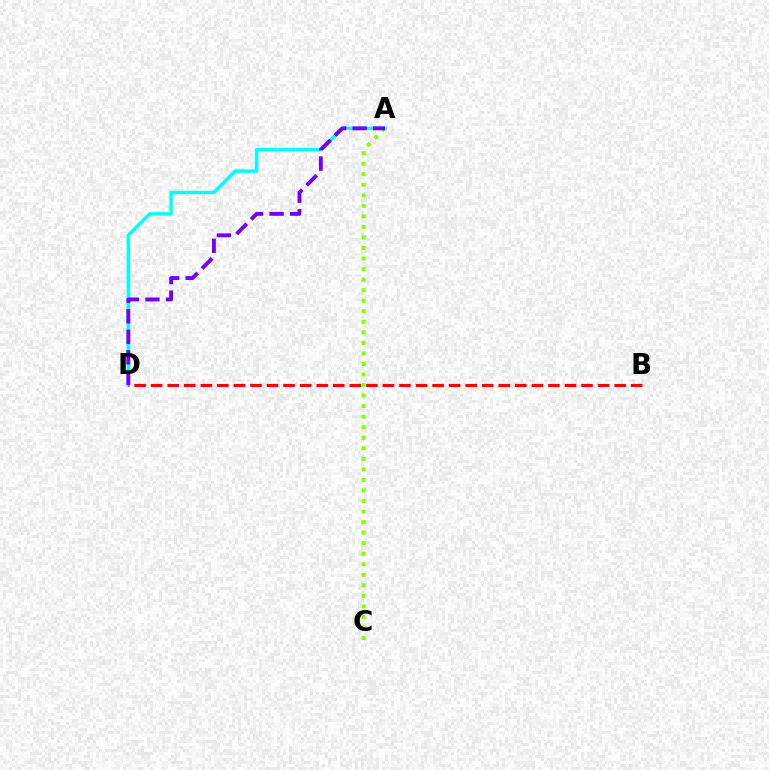{('A', 'D'): [{'color': '#00fff6', 'line_style': 'solid', 'thickness': 2.46}, {'color': '#7200ff', 'line_style': 'dashed', 'thickness': 2.79}], ('A', 'C'): [{'color': '#84ff00', 'line_style': 'dotted', 'thickness': 2.86}], ('B', 'D'): [{'color': '#ff0000', 'line_style': 'dashed', 'thickness': 2.25}]}